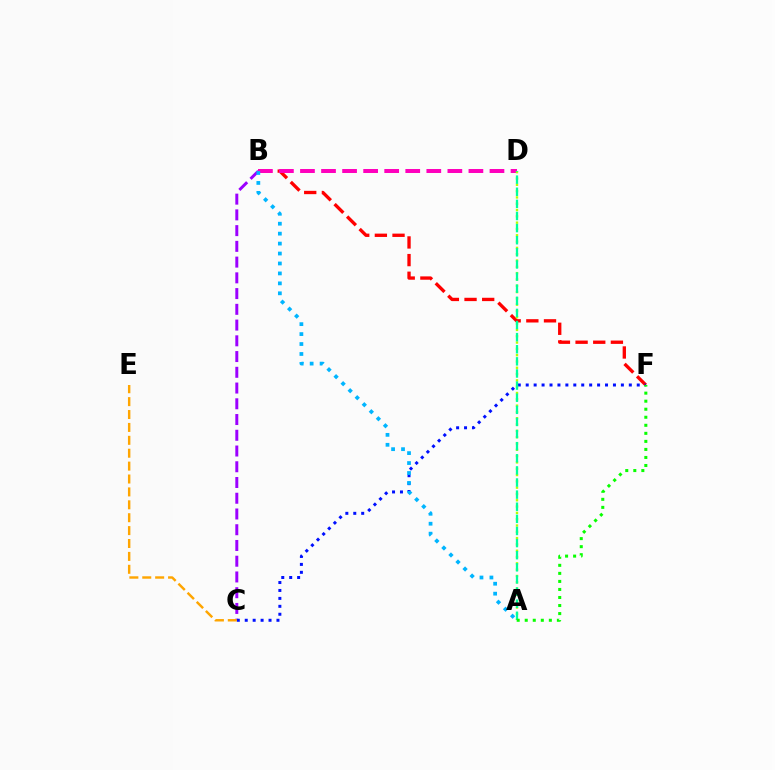{('B', 'C'): [{'color': '#9b00ff', 'line_style': 'dashed', 'thickness': 2.14}], ('B', 'F'): [{'color': '#ff0000', 'line_style': 'dashed', 'thickness': 2.4}], ('B', 'D'): [{'color': '#ff00bd', 'line_style': 'dashed', 'thickness': 2.86}], ('C', 'F'): [{'color': '#0010ff', 'line_style': 'dotted', 'thickness': 2.15}], ('A', 'D'): [{'color': '#b3ff00', 'line_style': 'dotted', 'thickness': 1.71}, {'color': '#00ff9d', 'line_style': 'dashed', 'thickness': 1.65}], ('A', 'B'): [{'color': '#00b5ff', 'line_style': 'dotted', 'thickness': 2.7}], ('A', 'F'): [{'color': '#08ff00', 'line_style': 'dotted', 'thickness': 2.18}], ('C', 'E'): [{'color': '#ffa500', 'line_style': 'dashed', 'thickness': 1.75}]}